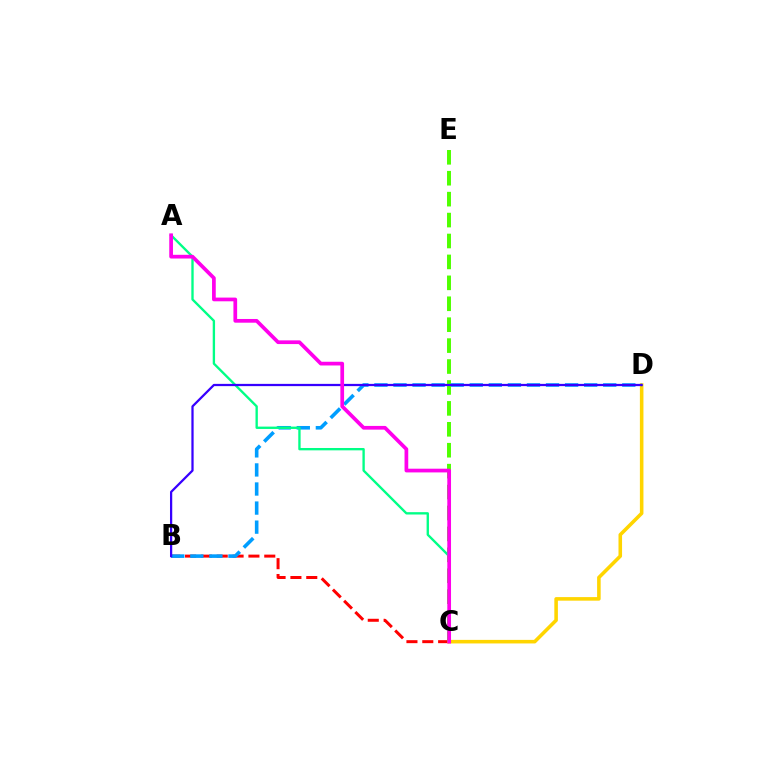{('B', 'C'): [{'color': '#ff0000', 'line_style': 'dashed', 'thickness': 2.15}], ('C', 'D'): [{'color': '#ffd500', 'line_style': 'solid', 'thickness': 2.57}], ('B', 'D'): [{'color': '#009eff', 'line_style': 'dashed', 'thickness': 2.59}, {'color': '#3700ff', 'line_style': 'solid', 'thickness': 1.62}], ('C', 'E'): [{'color': '#4fff00', 'line_style': 'dashed', 'thickness': 2.84}], ('A', 'C'): [{'color': '#00ff86', 'line_style': 'solid', 'thickness': 1.69}, {'color': '#ff00ed', 'line_style': 'solid', 'thickness': 2.67}]}